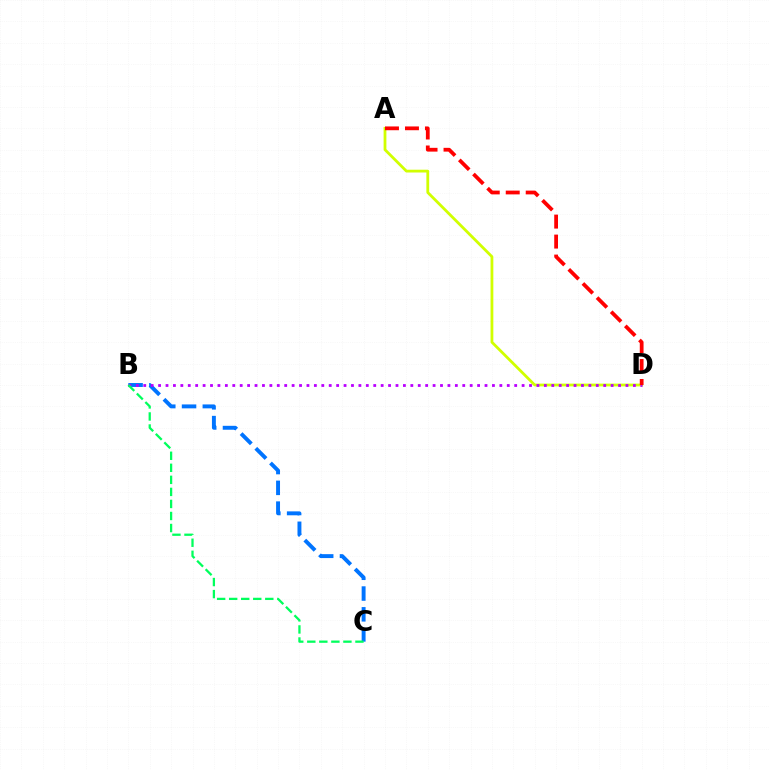{('B', 'C'): [{'color': '#0074ff', 'line_style': 'dashed', 'thickness': 2.82}, {'color': '#00ff5c', 'line_style': 'dashed', 'thickness': 1.64}], ('A', 'D'): [{'color': '#d1ff00', 'line_style': 'solid', 'thickness': 2.01}, {'color': '#ff0000', 'line_style': 'dashed', 'thickness': 2.71}], ('B', 'D'): [{'color': '#b900ff', 'line_style': 'dotted', 'thickness': 2.02}]}